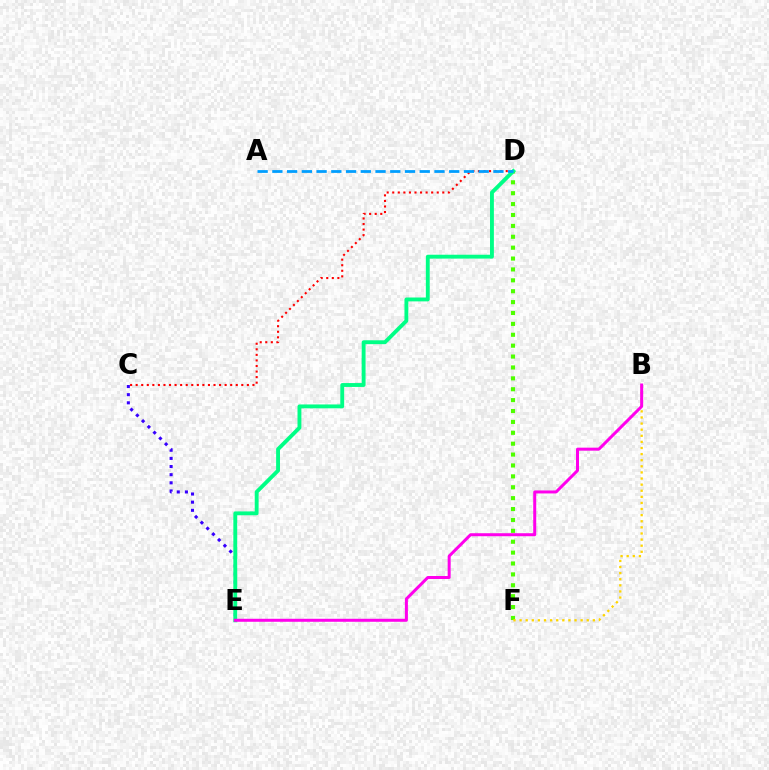{('C', 'E'): [{'color': '#3700ff', 'line_style': 'dotted', 'thickness': 2.21}], ('D', 'F'): [{'color': '#4fff00', 'line_style': 'dotted', 'thickness': 2.96}], ('B', 'F'): [{'color': '#ffd500', 'line_style': 'dotted', 'thickness': 1.66}], ('C', 'D'): [{'color': '#ff0000', 'line_style': 'dotted', 'thickness': 1.51}], ('D', 'E'): [{'color': '#00ff86', 'line_style': 'solid', 'thickness': 2.79}], ('B', 'E'): [{'color': '#ff00ed', 'line_style': 'solid', 'thickness': 2.16}], ('A', 'D'): [{'color': '#009eff', 'line_style': 'dashed', 'thickness': 2.0}]}